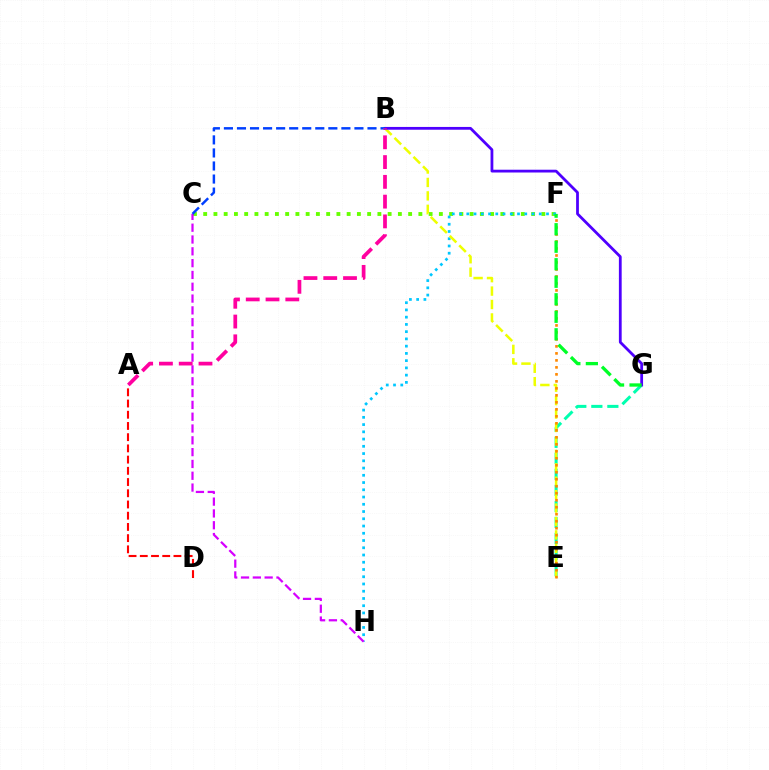{('C', 'F'): [{'color': '#66ff00', 'line_style': 'dotted', 'thickness': 2.78}], ('A', 'D'): [{'color': '#ff0000', 'line_style': 'dashed', 'thickness': 1.52}], ('E', 'G'): [{'color': '#00ffaf', 'line_style': 'dashed', 'thickness': 2.18}], ('F', 'H'): [{'color': '#00c7ff', 'line_style': 'dotted', 'thickness': 1.97}], ('B', 'E'): [{'color': '#eeff00', 'line_style': 'dashed', 'thickness': 1.82}], ('B', 'G'): [{'color': '#4f00ff', 'line_style': 'solid', 'thickness': 2.01}], ('E', 'F'): [{'color': '#ff8800', 'line_style': 'dotted', 'thickness': 1.9}], ('C', 'H'): [{'color': '#d600ff', 'line_style': 'dashed', 'thickness': 1.6}], ('F', 'G'): [{'color': '#00ff27', 'line_style': 'dashed', 'thickness': 2.38}], ('B', 'C'): [{'color': '#003fff', 'line_style': 'dashed', 'thickness': 1.77}], ('A', 'B'): [{'color': '#ff00a0', 'line_style': 'dashed', 'thickness': 2.69}]}